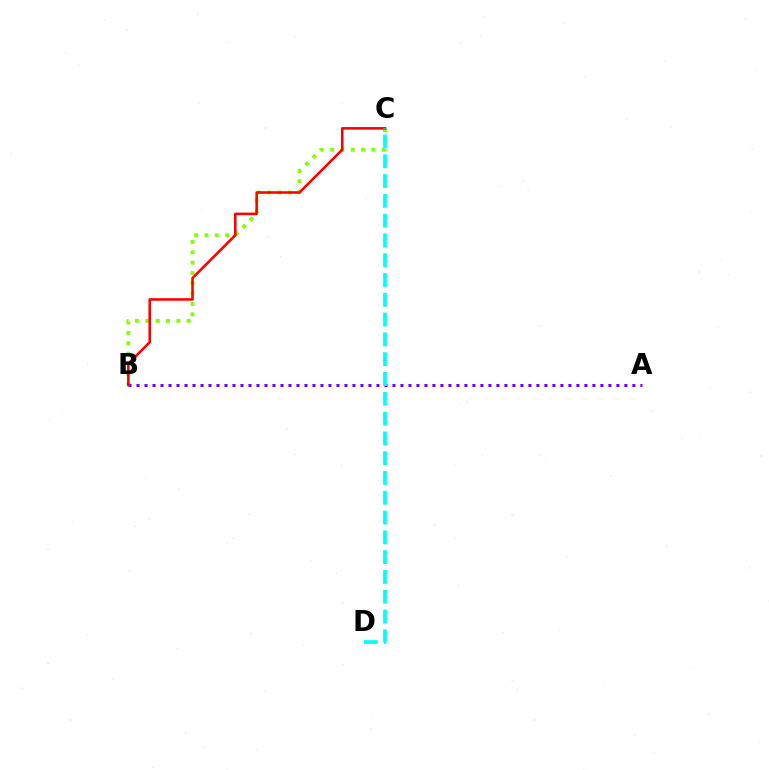{('B', 'C'): [{'color': '#84ff00', 'line_style': 'dotted', 'thickness': 2.81}, {'color': '#ff0000', 'line_style': 'solid', 'thickness': 1.85}], ('A', 'B'): [{'color': '#7200ff', 'line_style': 'dotted', 'thickness': 2.17}], ('C', 'D'): [{'color': '#00fff6', 'line_style': 'dashed', 'thickness': 2.69}]}